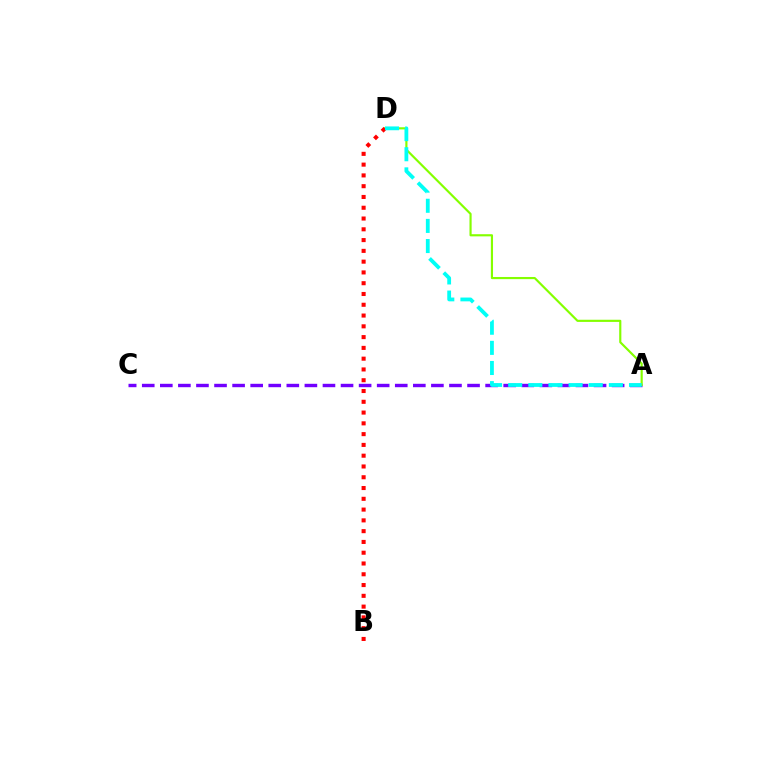{('A', 'C'): [{'color': '#7200ff', 'line_style': 'dashed', 'thickness': 2.46}], ('A', 'D'): [{'color': '#84ff00', 'line_style': 'solid', 'thickness': 1.55}, {'color': '#00fff6', 'line_style': 'dashed', 'thickness': 2.73}], ('B', 'D'): [{'color': '#ff0000', 'line_style': 'dotted', 'thickness': 2.93}]}